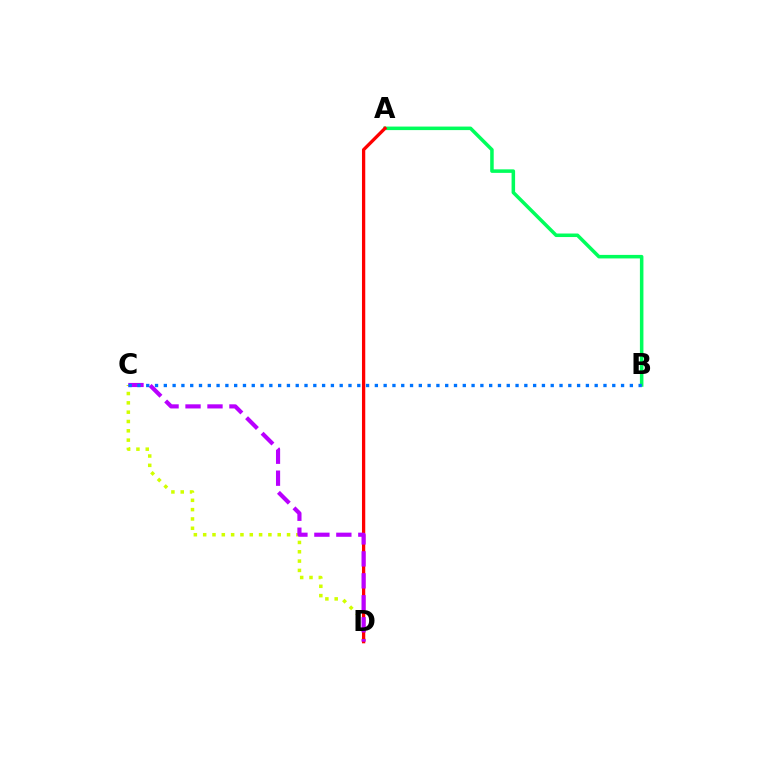{('A', 'B'): [{'color': '#00ff5c', 'line_style': 'solid', 'thickness': 2.54}], ('C', 'D'): [{'color': '#d1ff00', 'line_style': 'dotted', 'thickness': 2.53}, {'color': '#b900ff', 'line_style': 'dashed', 'thickness': 2.98}], ('A', 'D'): [{'color': '#ff0000', 'line_style': 'solid', 'thickness': 2.37}], ('B', 'C'): [{'color': '#0074ff', 'line_style': 'dotted', 'thickness': 2.39}]}